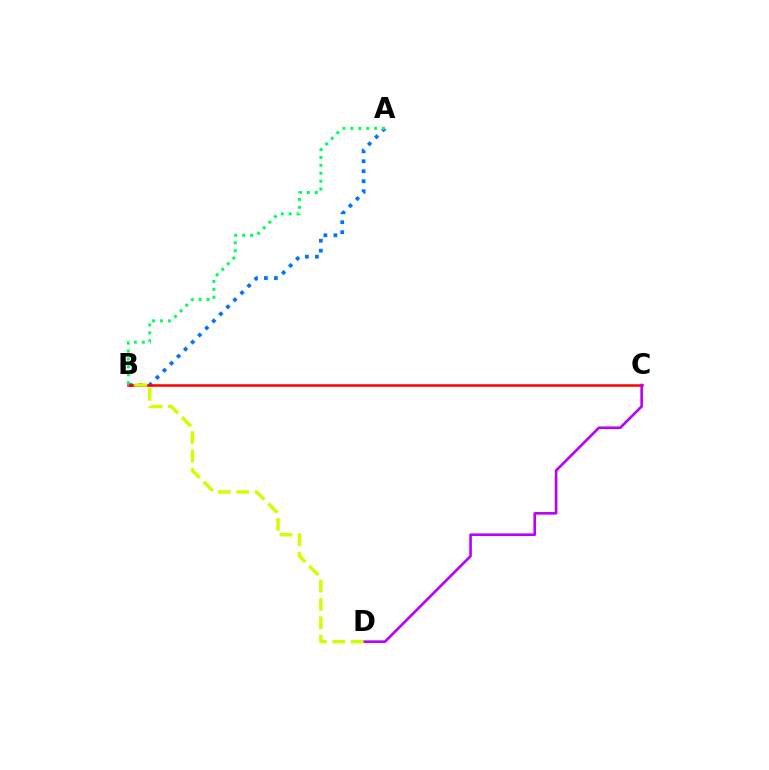{('A', 'B'): [{'color': '#0074ff', 'line_style': 'dotted', 'thickness': 2.71}, {'color': '#00ff5c', 'line_style': 'dotted', 'thickness': 2.15}], ('B', 'C'): [{'color': '#ff0000', 'line_style': 'solid', 'thickness': 1.82}], ('C', 'D'): [{'color': '#b900ff', 'line_style': 'solid', 'thickness': 1.89}], ('B', 'D'): [{'color': '#d1ff00', 'line_style': 'dashed', 'thickness': 2.5}]}